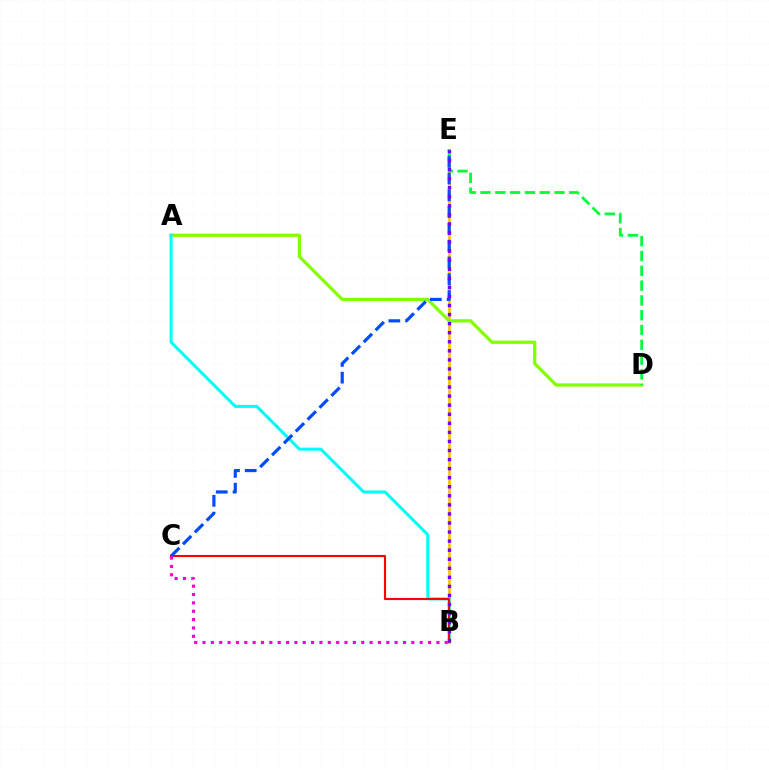{('B', 'E'): [{'color': '#ffbd00', 'line_style': 'solid', 'thickness': 1.9}, {'color': '#7200ff', 'line_style': 'dotted', 'thickness': 2.46}], ('A', 'D'): [{'color': '#84ff00', 'line_style': 'solid', 'thickness': 2.36}], ('D', 'E'): [{'color': '#00ff39', 'line_style': 'dashed', 'thickness': 2.01}], ('A', 'B'): [{'color': '#00fff6', 'line_style': 'solid', 'thickness': 2.18}], ('B', 'C'): [{'color': '#ff0000', 'line_style': 'solid', 'thickness': 1.52}, {'color': '#ff00cf', 'line_style': 'dotted', 'thickness': 2.27}], ('C', 'E'): [{'color': '#004bff', 'line_style': 'dashed', 'thickness': 2.28}]}